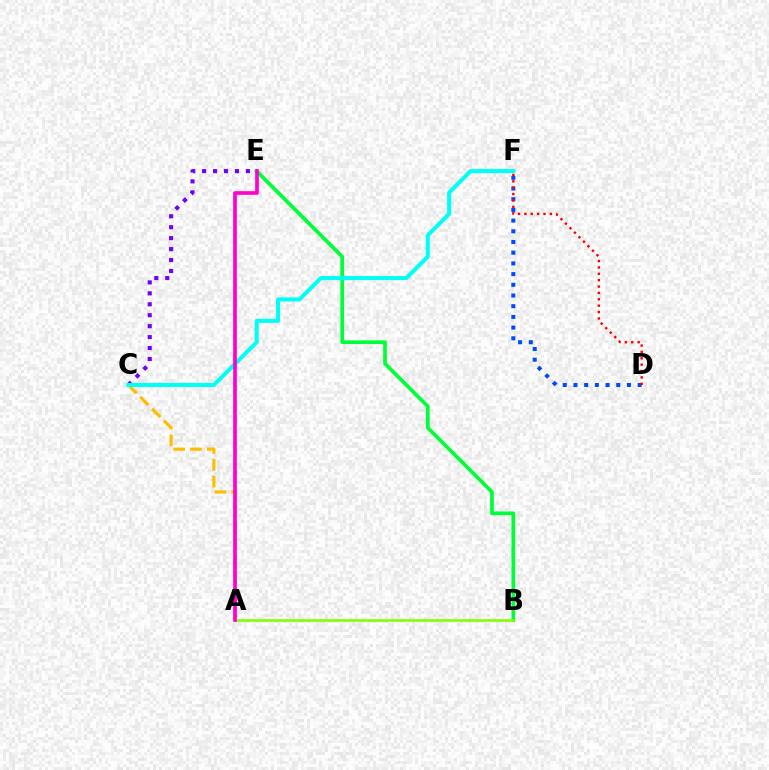{('C', 'E'): [{'color': '#7200ff', 'line_style': 'dotted', 'thickness': 2.97}], ('D', 'F'): [{'color': '#004bff', 'line_style': 'dotted', 'thickness': 2.91}, {'color': '#ff0000', 'line_style': 'dotted', 'thickness': 1.73}], ('B', 'E'): [{'color': '#00ff39', 'line_style': 'solid', 'thickness': 2.67}], ('A', 'B'): [{'color': '#84ff00', 'line_style': 'solid', 'thickness': 1.9}], ('A', 'C'): [{'color': '#ffbd00', 'line_style': 'dashed', 'thickness': 2.28}], ('C', 'F'): [{'color': '#00fff6', 'line_style': 'solid', 'thickness': 2.93}], ('A', 'E'): [{'color': '#ff00cf', 'line_style': 'solid', 'thickness': 2.64}]}